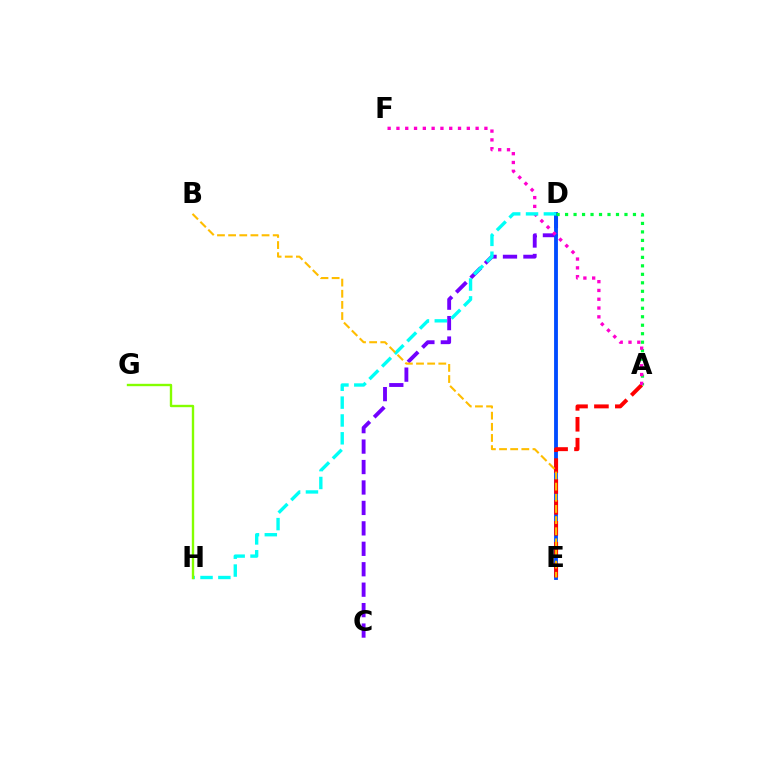{('C', 'D'): [{'color': '#7200ff', 'line_style': 'dashed', 'thickness': 2.78}], ('D', 'E'): [{'color': '#004bff', 'line_style': 'solid', 'thickness': 2.76}], ('A', 'D'): [{'color': '#00ff39', 'line_style': 'dotted', 'thickness': 2.31}], ('A', 'E'): [{'color': '#ff0000', 'line_style': 'dashed', 'thickness': 2.84}], ('A', 'F'): [{'color': '#ff00cf', 'line_style': 'dotted', 'thickness': 2.39}], ('D', 'H'): [{'color': '#00fff6', 'line_style': 'dashed', 'thickness': 2.42}], ('B', 'E'): [{'color': '#ffbd00', 'line_style': 'dashed', 'thickness': 1.51}], ('G', 'H'): [{'color': '#84ff00', 'line_style': 'solid', 'thickness': 1.71}]}